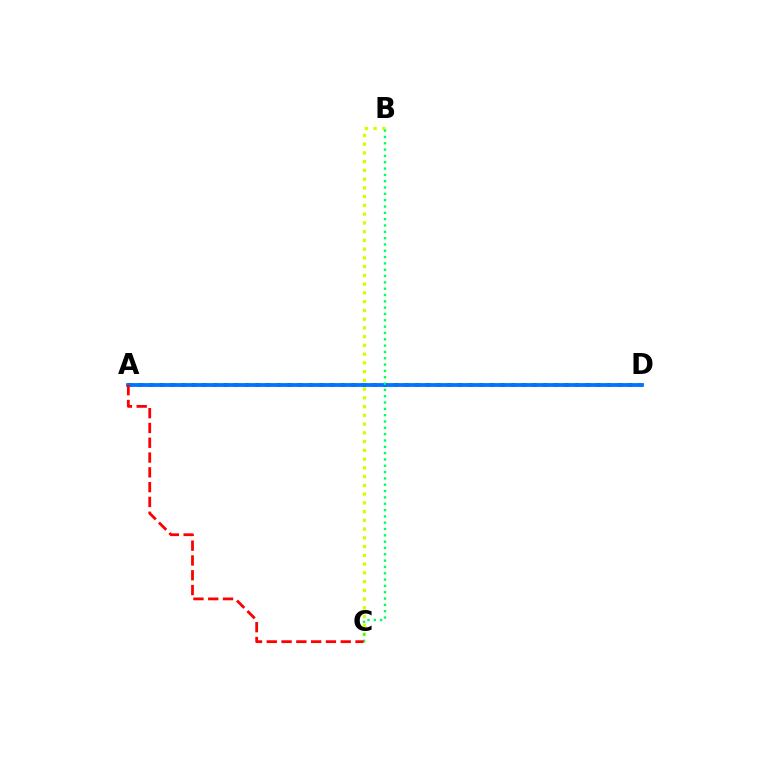{('A', 'D'): [{'color': '#b900ff', 'line_style': 'dotted', 'thickness': 2.89}, {'color': '#0074ff', 'line_style': 'solid', 'thickness': 2.74}], ('B', 'C'): [{'color': '#d1ff00', 'line_style': 'dotted', 'thickness': 2.38}, {'color': '#00ff5c', 'line_style': 'dotted', 'thickness': 1.72}], ('A', 'C'): [{'color': '#ff0000', 'line_style': 'dashed', 'thickness': 2.01}]}